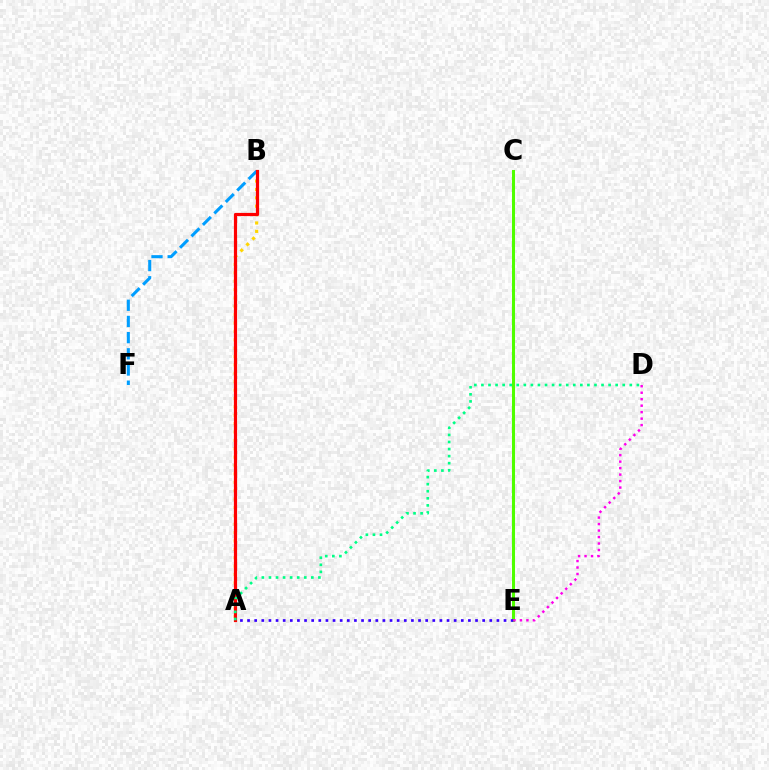{('A', 'B'): [{'color': '#ffd500', 'line_style': 'dotted', 'thickness': 2.28}, {'color': '#ff0000', 'line_style': 'solid', 'thickness': 2.3}], ('C', 'E'): [{'color': '#4fff00', 'line_style': 'solid', 'thickness': 2.19}], ('A', 'E'): [{'color': '#3700ff', 'line_style': 'dotted', 'thickness': 1.94}], ('B', 'F'): [{'color': '#009eff', 'line_style': 'dashed', 'thickness': 2.2}], ('A', 'D'): [{'color': '#00ff86', 'line_style': 'dotted', 'thickness': 1.92}], ('D', 'E'): [{'color': '#ff00ed', 'line_style': 'dotted', 'thickness': 1.76}]}